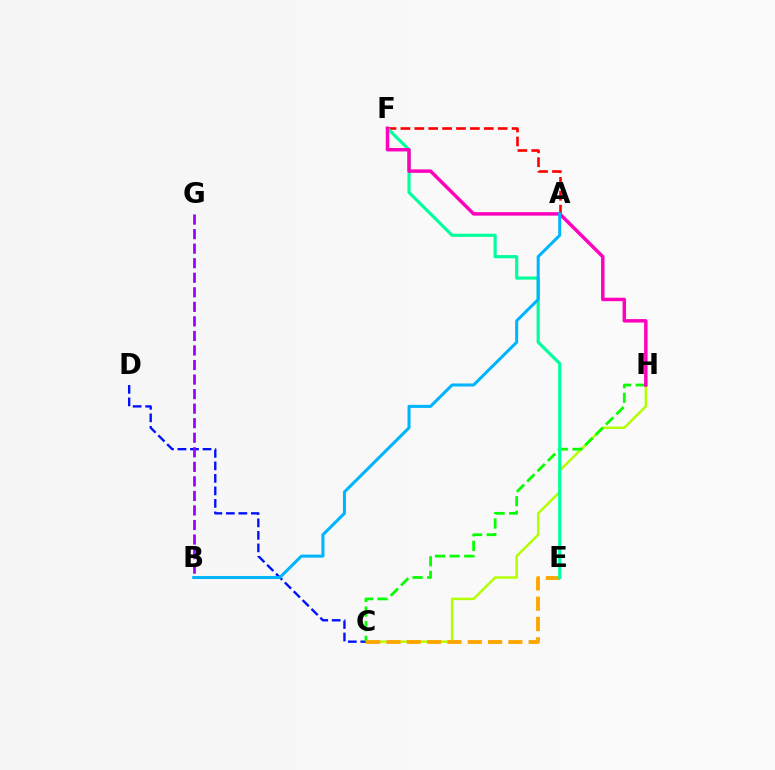{('C', 'H'): [{'color': '#b3ff00', 'line_style': 'solid', 'thickness': 1.77}, {'color': '#08ff00', 'line_style': 'dashed', 'thickness': 1.99}], ('C', 'D'): [{'color': '#0010ff', 'line_style': 'dashed', 'thickness': 1.7}], ('A', 'F'): [{'color': '#ff0000', 'line_style': 'dashed', 'thickness': 1.89}], ('C', 'E'): [{'color': '#ffa500', 'line_style': 'dashed', 'thickness': 2.76}], ('E', 'F'): [{'color': '#00ff9d', 'line_style': 'solid', 'thickness': 2.27}], ('B', 'G'): [{'color': '#9b00ff', 'line_style': 'dashed', 'thickness': 1.98}], ('F', 'H'): [{'color': '#ff00bd', 'line_style': 'solid', 'thickness': 2.5}], ('A', 'B'): [{'color': '#00b5ff', 'line_style': 'solid', 'thickness': 2.19}]}